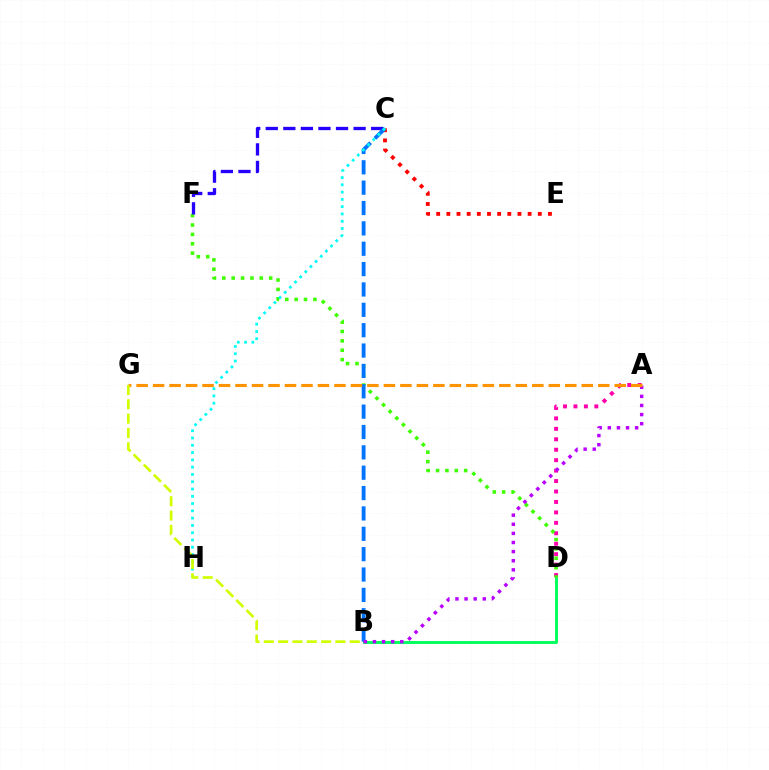{('B', 'D'): [{'color': '#00ff5c', 'line_style': 'solid', 'thickness': 2.09}], ('A', 'D'): [{'color': '#ff00ac', 'line_style': 'dotted', 'thickness': 2.84}], ('D', 'F'): [{'color': '#3dff00', 'line_style': 'dotted', 'thickness': 2.55}], ('C', 'F'): [{'color': '#2500ff', 'line_style': 'dashed', 'thickness': 2.39}], ('C', 'E'): [{'color': '#ff0000', 'line_style': 'dotted', 'thickness': 2.76}], ('B', 'C'): [{'color': '#0074ff', 'line_style': 'dashed', 'thickness': 2.77}], ('C', 'H'): [{'color': '#00fff6', 'line_style': 'dotted', 'thickness': 1.98}], ('A', 'B'): [{'color': '#b900ff', 'line_style': 'dotted', 'thickness': 2.48}], ('A', 'G'): [{'color': '#ff9400', 'line_style': 'dashed', 'thickness': 2.24}], ('B', 'G'): [{'color': '#d1ff00', 'line_style': 'dashed', 'thickness': 1.95}]}